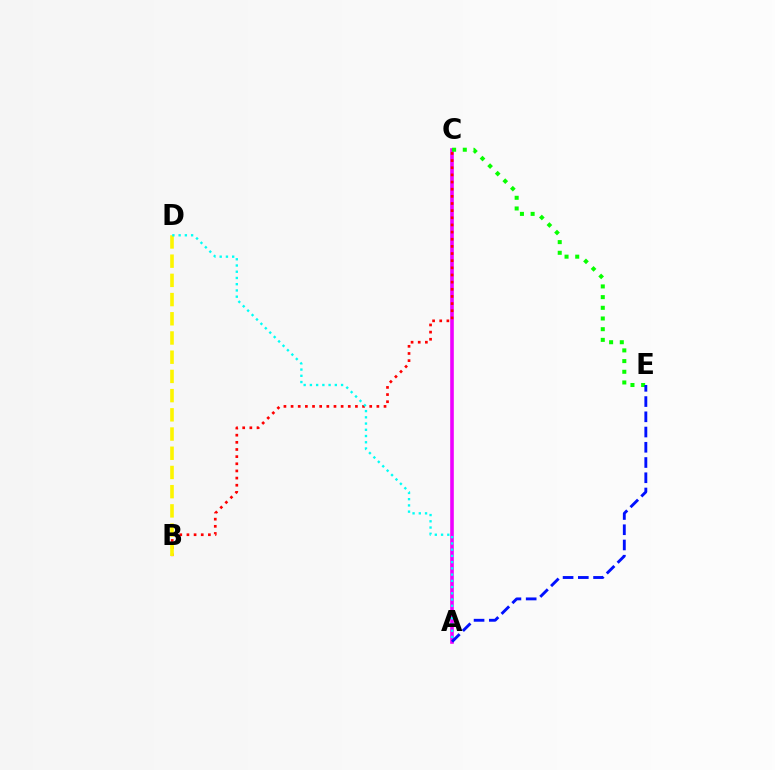{('A', 'C'): [{'color': '#ee00ff', 'line_style': 'solid', 'thickness': 2.6}], ('B', 'C'): [{'color': '#ff0000', 'line_style': 'dotted', 'thickness': 1.94}], ('C', 'E'): [{'color': '#08ff00', 'line_style': 'dotted', 'thickness': 2.9}], ('B', 'D'): [{'color': '#fcf500', 'line_style': 'dashed', 'thickness': 2.61}], ('A', 'E'): [{'color': '#0010ff', 'line_style': 'dashed', 'thickness': 2.07}], ('A', 'D'): [{'color': '#00fff6', 'line_style': 'dotted', 'thickness': 1.69}]}